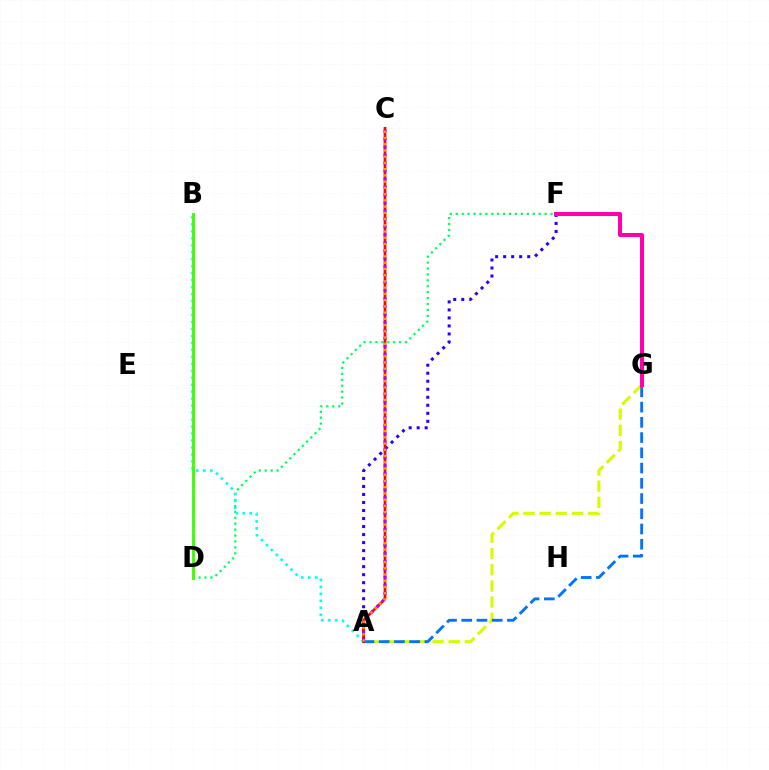{('A', 'G'): [{'color': '#d1ff00', 'line_style': 'dashed', 'thickness': 2.2}, {'color': '#0074ff', 'line_style': 'dashed', 'thickness': 2.07}], ('A', 'F'): [{'color': '#2500ff', 'line_style': 'dotted', 'thickness': 2.18}], ('D', 'F'): [{'color': '#00ff5c', 'line_style': 'dotted', 'thickness': 1.61}], ('A', 'B'): [{'color': '#00fff6', 'line_style': 'dotted', 'thickness': 1.89}], ('F', 'G'): [{'color': '#ff00ac', 'line_style': 'solid', 'thickness': 2.9}], ('A', 'C'): [{'color': '#ff0000', 'line_style': 'solid', 'thickness': 1.96}, {'color': '#b900ff', 'line_style': 'dotted', 'thickness': 2.16}, {'color': '#ff9400', 'line_style': 'dotted', 'thickness': 1.69}], ('B', 'D'): [{'color': '#3dff00', 'line_style': 'solid', 'thickness': 2.08}]}